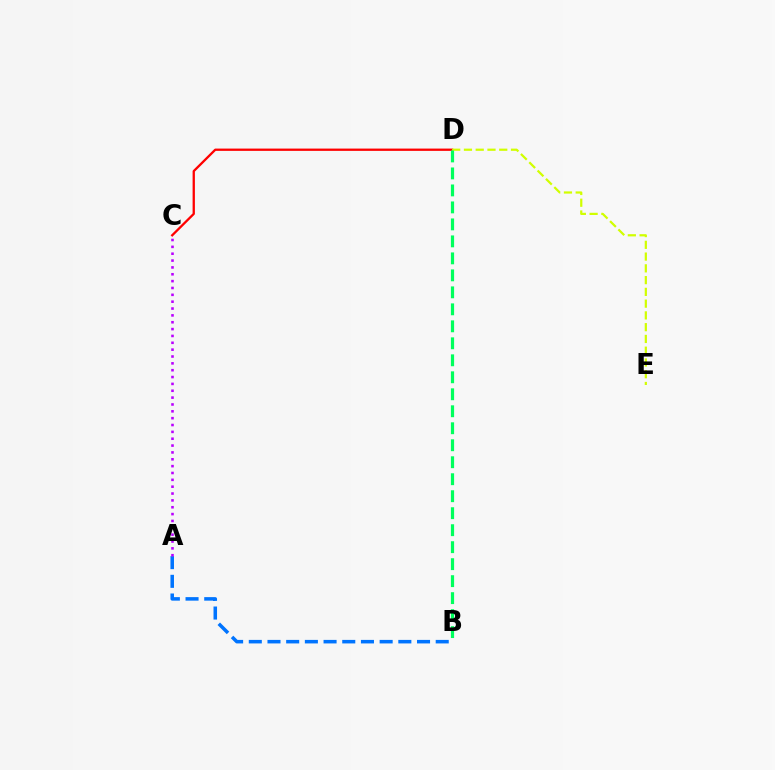{('C', 'D'): [{'color': '#ff0000', 'line_style': 'solid', 'thickness': 1.66}], ('D', 'E'): [{'color': '#d1ff00', 'line_style': 'dashed', 'thickness': 1.6}], ('A', 'B'): [{'color': '#0074ff', 'line_style': 'dashed', 'thickness': 2.54}], ('B', 'D'): [{'color': '#00ff5c', 'line_style': 'dashed', 'thickness': 2.31}], ('A', 'C'): [{'color': '#b900ff', 'line_style': 'dotted', 'thickness': 1.86}]}